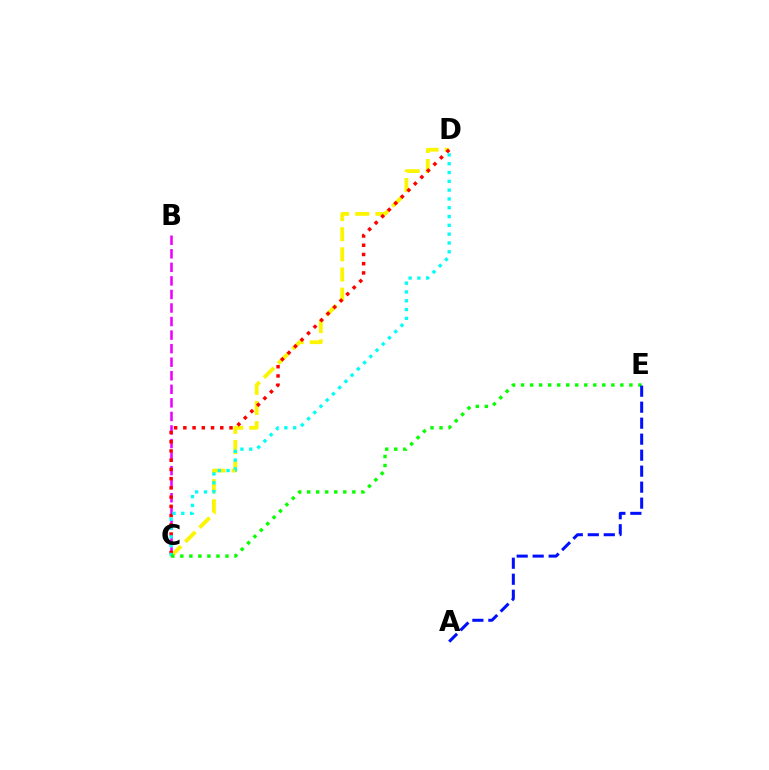{('C', 'D'): [{'color': '#fcf500', 'line_style': 'dashed', 'thickness': 2.74}, {'color': '#ff0000', 'line_style': 'dotted', 'thickness': 2.51}, {'color': '#00fff6', 'line_style': 'dotted', 'thickness': 2.39}], ('B', 'C'): [{'color': '#ee00ff', 'line_style': 'dashed', 'thickness': 1.84}], ('C', 'E'): [{'color': '#08ff00', 'line_style': 'dotted', 'thickness': 2.45}], ('A', 'E'): [{'color': '#0010ff', 'line_style': 'dashed', 'thickness': 2.17}]}